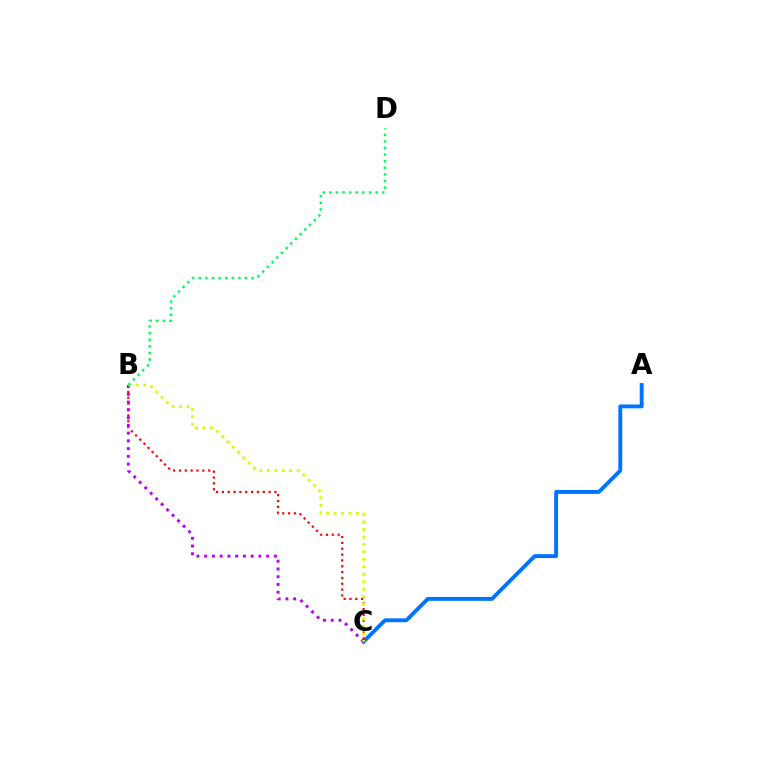{('A', 'C'): [{'color': '#0074ff', 'line_style': 'solid', 'thickness': 2.8}], ('B', 'C'): [{'color': '#ff0000', 'line_style': 'dotted', 'thickness': 1.59}, {'color': '#b900ff', 'line_style': 'dotted', 'thickness': 2.11}, {'color': '#d1ff00', 'line_style': 'dotted', 'thickness': 2.03}], ('B', 'D'): [{'color': '#00ff5c', 'line_style': 'dotted', 'thickness': 1.8}]}